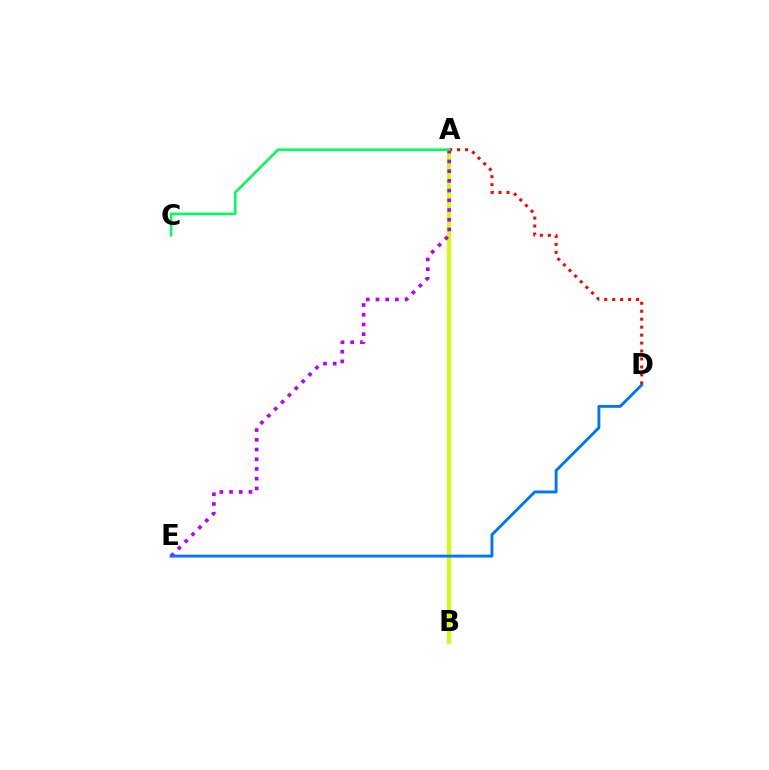{('A', 'B'): [{'color': '#d1ff00', 'line_style': 'solid', 'thickness': 2.82}], ('A', 'E'): [{'color': '#b900ff', 'line_style': 'dotted', 'thickness': 2.64}], ('D', 'E'): [{'color': '#0074ff', 'line_style': 'solid', 'thickness': 2.07}], ('A', 'D'): [{'color': '#ff0000', 'line_style': 'dotted', 'thickness': 2.16}], ('A', 'C'): [{'color': '#00ff5c', 'line_style': 'solid', 'thickness': 1.88}]}